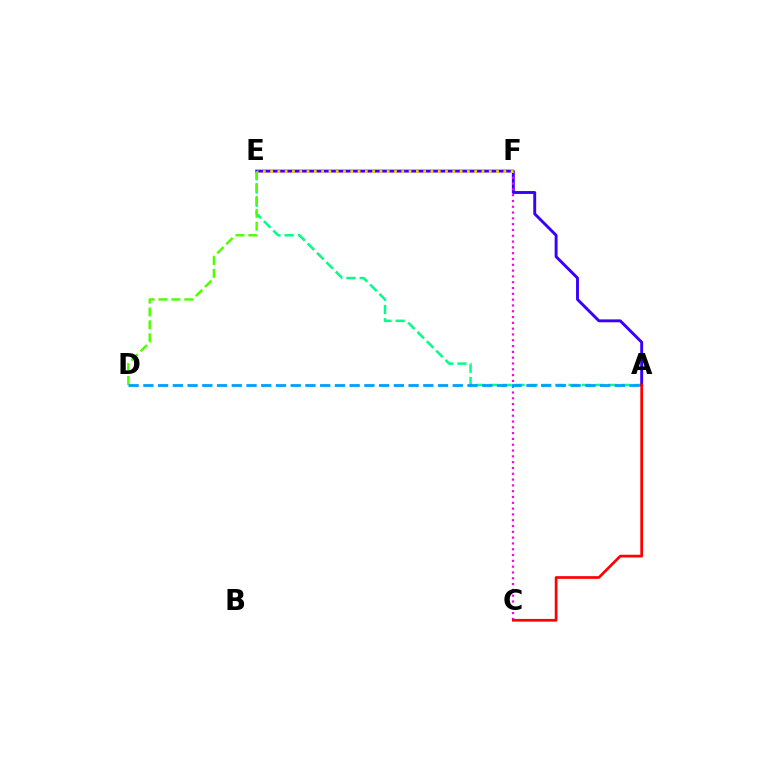{('A', 'E'): [{'color': '#00ff86', 'line_style': 'dashed', 'thickness': 1.8}, {'color': '#3700ff', 'line_style': 'solid', 'thickness': 2.09}], ('C', 'F'): [{'color': '#ff00ed', 'line_style': 'dotted', 'thickness': 1.58}], ('A', 'C'): [{'color': '#ff0000', 'line_style': 'solid', 'thickness': 1.94}], ('D', 'E'): [{'color': '#4fff00', 'line_style': 'dashed', 'thickness': 1.75}], ('E', 'F'): [{'color': '#ffd500', 'line_style': 'dotted', 'thickness': 1.98}], ('A', 'D'): [{'color': '#009eff', 'line_style': 'dashed', 'thickness': 2.0}]}